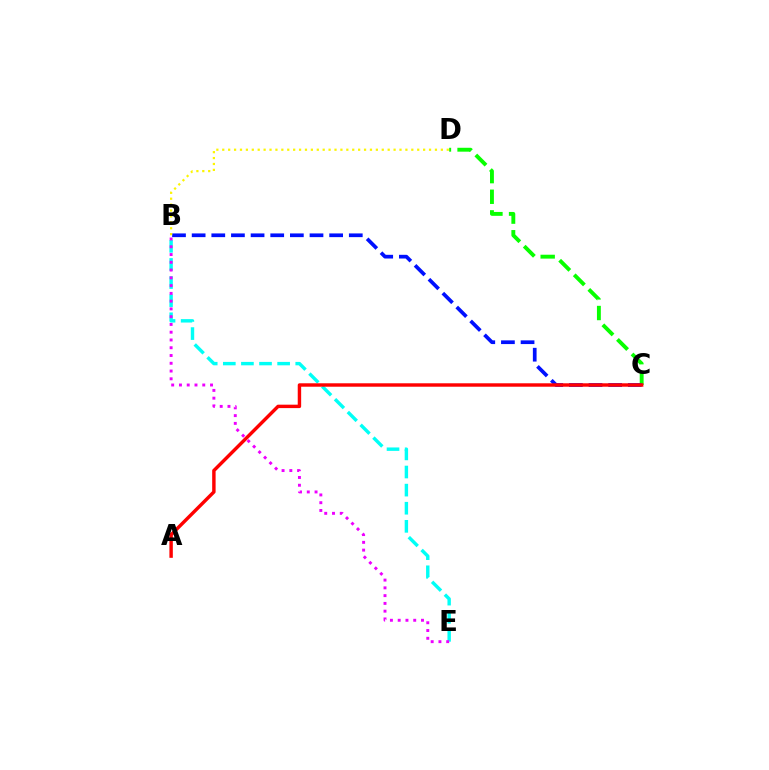{('B', 'E'): [{'color': '#00fff6', 'line_style': 'dashed', 'thickness': 2.46}, {'color': '#ee00ff', 'line_style': 'dotted', 'thickness': 2.11}], ('C', 'D'): [{'color': '#08ff00', 'line_style': 'dashed', 'thickness': 2.8}], ('B', 'C'): [{'color': '#0010ff', 'line_style': 'dashed', 'thickness': 2.67}], ('A', 'C'): [{'color': '#ff0000', 'line_style': 'solid', 'thickness': 2.47}], ('B', 'D'): [{'color': '#fcf500', 'line_style': 'dotted', 'thickness': 1.61}]}